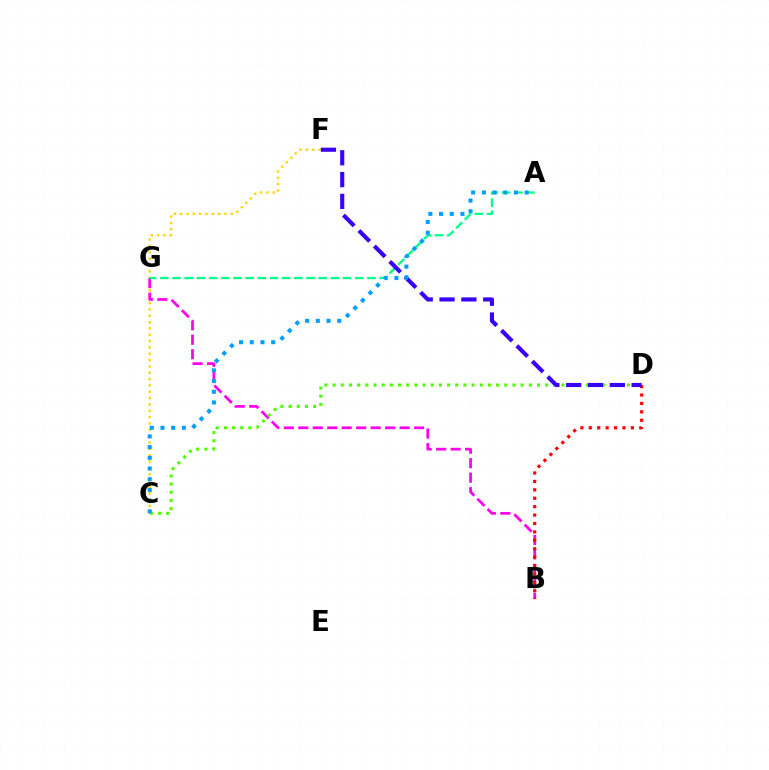{('C', 'F'): [{'color': '#ffd500', 'line_style': 'dotted', 'thickness': 1.72}], ('B', 'G'): [{'color': '#ff00ed', 'line_style': 'dashed', 'thickness': 1.97}], ('C', 'D'): [{'color': '#4fff00', 'line_style': 'dotted', 'thickness': 2.22}], ('A', 'G'): [{'color': '#00ff86', 'line_style': 'dashed', 'thickness': 1.65}], ('B', 'D'): [{'color': '#ff0000', 'line_style': 'dotted', 'thickness': 2.29}], ('D', 'F'): [{'color': '#3700ff', 'line_style': 'dashed', 'thickness': 2.96}], ('A', 'C'): [{'color': '#009eff', 'line_style': 'dotted', 'thickness': 2.91}]}